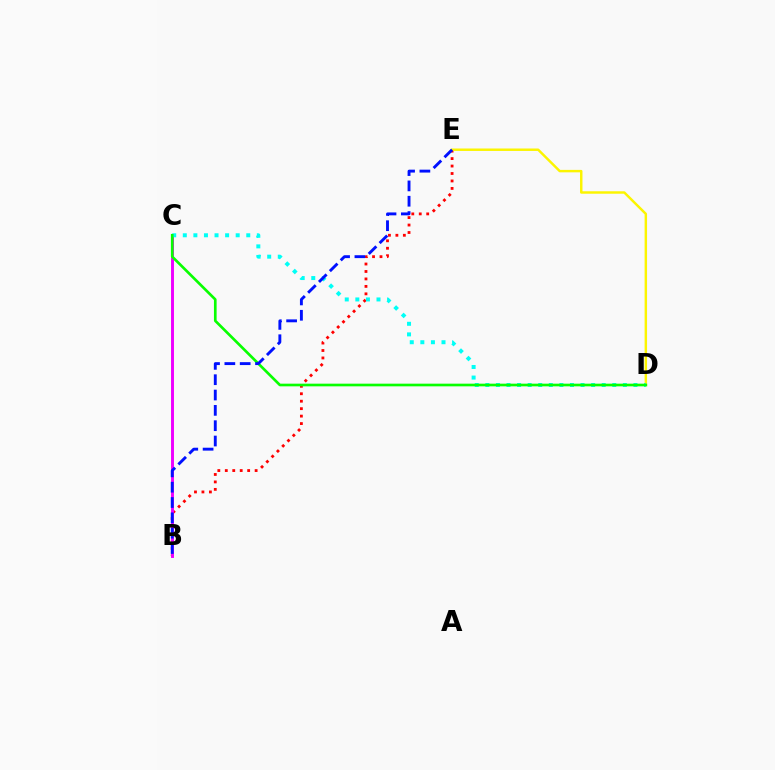{('B', 'E'): [{'color': '#ff0000', 'line_style': 'dotted', 'thickness': 2.03}, {'color': '#0010ff', 'line_style': 'dashed', 'thickness': 2.08}], ('D', 'E'): [{'color': '#fcf500', 'line_style': 'solid', 'thickness': 1.77}], ('B', 'C'): [{'color': '#ee00ff', 'line_style': 'solid', 'thickness': 2.11}], ('C', 'D'): [{'color': '#00fff6', 'line_style': 'dotted', 'thickness': 2.87}, {'color': '#08ff00', 'line_style': 'solid', 'thickness': 1.92}]}